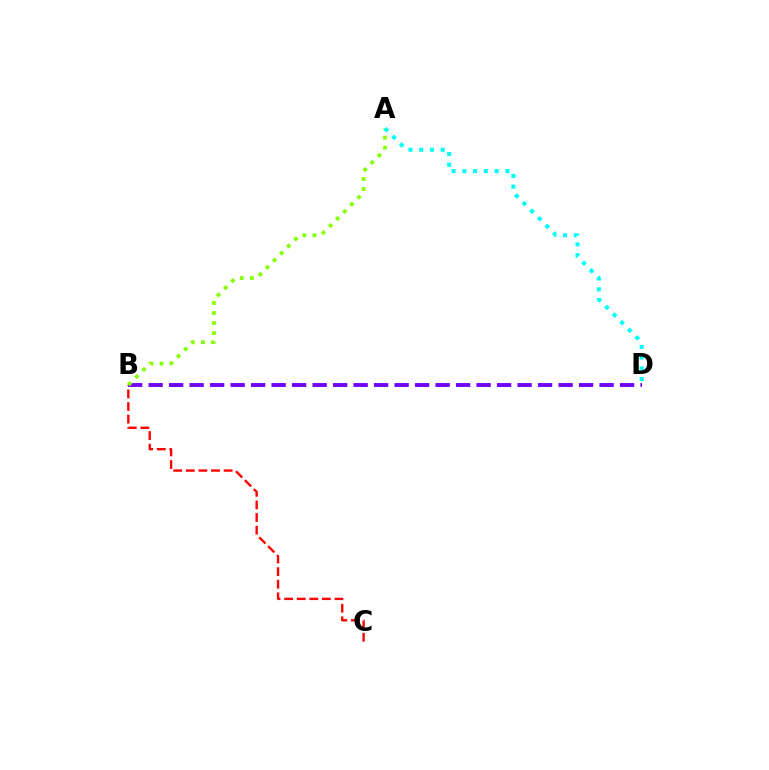{('B', 'C'): [{'color': '#ff0000', 'line_style': 'dashed', 'thickness': 1.71}], ('B', 'D'): [{'color': '#7200ff', 'line_style': 'dashed', 'thickness': 2.78}], ('A', 'B'): [{'color': '#84ff00', 'line_style': 'dotted', 'thickness': 2.73}], ('A', 'D'): [{'color': '#00fff6', 'line_style': 'dotted', 'thickness': 2.92}]}